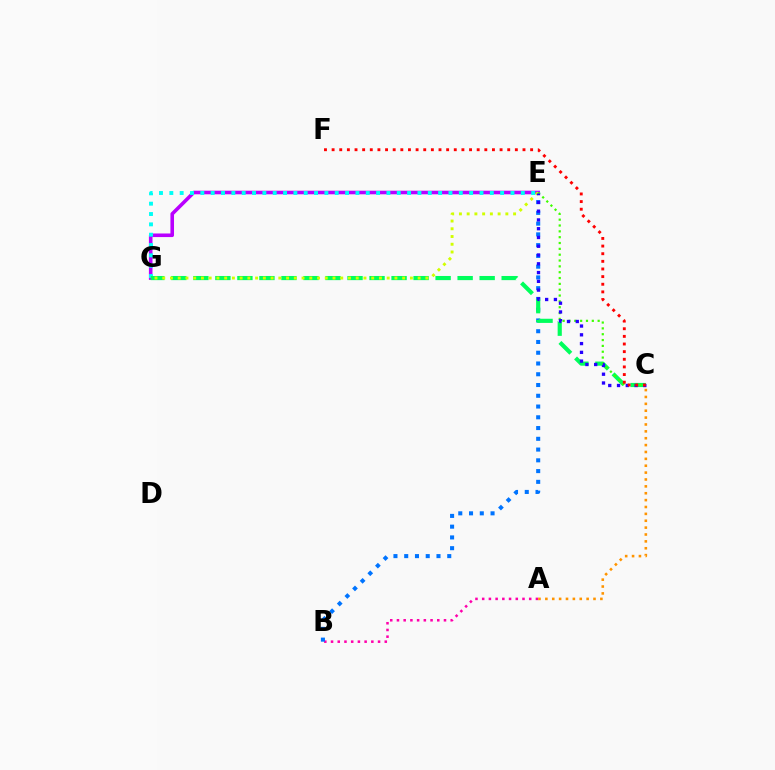{('A', 'B'): [{'color': '#ff00ac', 'line_style': 'dotted', 'thickness': 1.83}], ('B', 'E'): [{'color': '#0074ff', 'line_style': 'dotted', 'thickness': 2.92}], ('E', 'G'): [{'color': '#b900ff', 'line_style': 'solid', 'thickness': 2.59}, {'color': '#00fff6', 'line_style': 'dotted', 'thickness': 2.81}, {'color': '#d1ff00', 'line_style': 'dotted', 'thickness': 2.1}], ('C', 'G'): [{'color': '#00ff5c', 'line_style': 'dashed', 'thickness': 2.99}], ('A', 'C'): [{'color': '#ff9400', 'line_style': 'dotted', 'thickness': 1.87}], ('C', 'E'): [{'color': '#3dff00', 'line_style': 'dotted', 'thickness': 1.59}, {'color': '#2500ff', 'line_style': 'dotted', 'thickness': 2.38}], ('C', 'F'): [{'color': '#ff0000', 'line_style': 'dotted', 'thickness': 2.07}]}